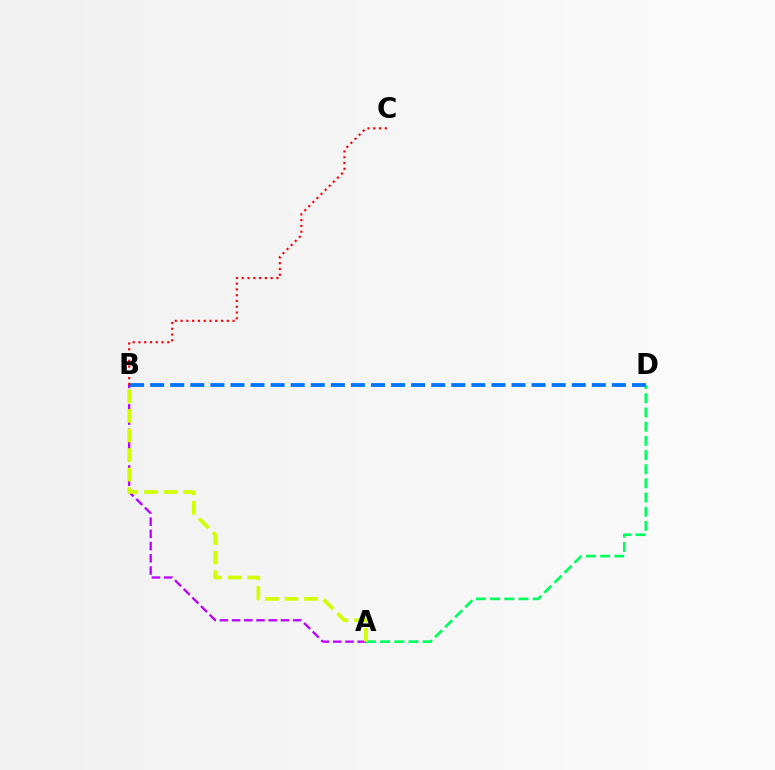{('A', 'D'): [{'color': '#00ff5c', 'line_style': 'dashed', 'thickness': 1.93}], ('A', 'B'): [{'color': '#b900ff', 'line_style': 'dashed', 'thickness': 1.66}, {'color': '#d1ff00', 'line_style': 'dashed', 'thickness': 2.66}], ('B', 'D'): [{'color': '#0074ff', 'line_style': 'dashed', 'thickness': 2.73}], ('B', 'C'): [{'color': '#ff0000', 'line_style': 'dotted', 'thickness': 1.57}]}